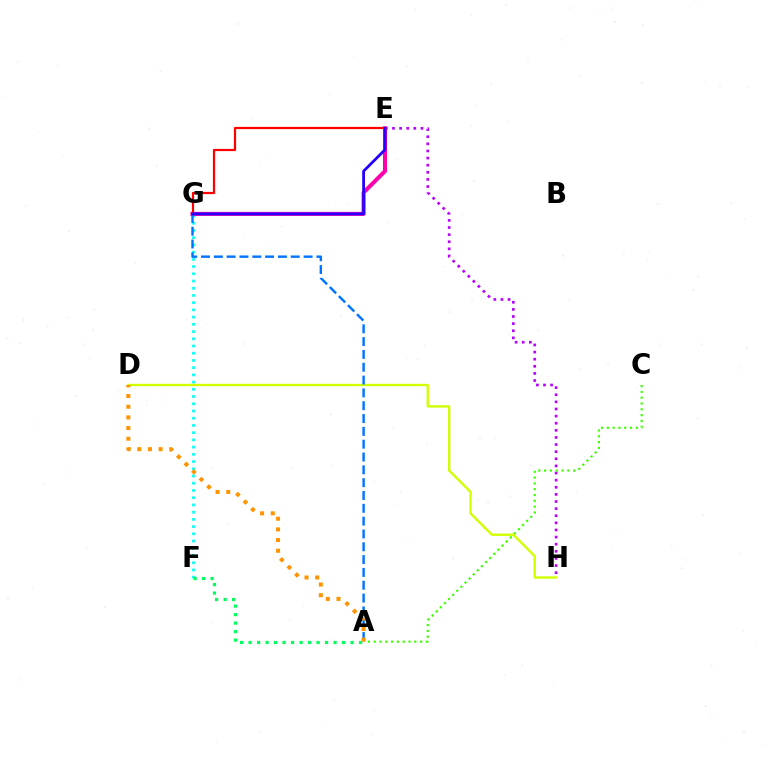{('E', 'H'): [{'color': '#b900ff', 'line_style': 'dotted', 'thickness': 1.93}], ('F', 'G'): [{'color': '#00fff6', 'line_style': 'dotted', 'thickness': 1.96}], ('E', 'G'): [{'color': '#ff00ac', 'line_style': 'solid', 'thickness': 2.92}, {'color': '#ff0000', 'line_style': 'solid', 'thickness': 1.6}, {'color': '#2500ff', 'line_style': 'solid', 'thickness': 2.01}], ('A', 'C'): [{'color': '#3dff00', 'line_style': 'dotted', 'thickness': 1.58}], ('D', 'H'): [{'color': '#d1ff00', 'line_style': 'solid', 'thickness': 1.69}], ('A', 'G'): [{'color': '#0074ff', 'line_style': 'dashed', 'thickness': 1.74}], ('A', 'D'): [{'color': '#ff9400', 'line_style': 'dotted', 'thickness': 2.9}], ('A', 'F'): [{'color': '#00ff5c', 'line_style': 'dotted', 'thickness': 2.31}]}